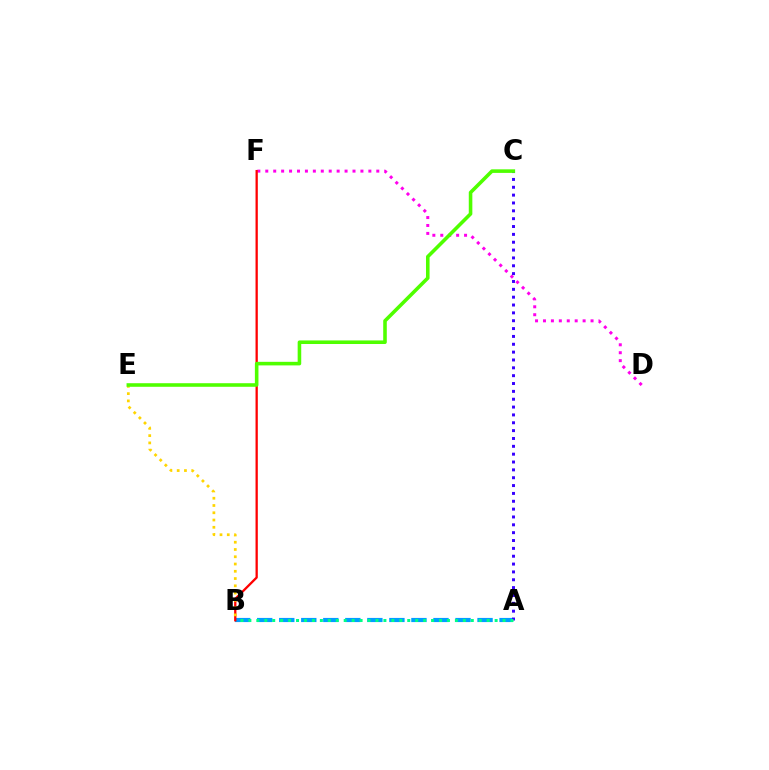{('D', 'F'): [{'color': '#ff00ed', 'line_style': 'dotted', 'thickness': 2.15}], ('A', 'B'): [{'color': '#009eff', 'line_style': 'dashed', 'thickness': 2.99}, {'color': '#00ff86', 'line_style': 'dotted', 'thickness': 2.16}], ('B', 'F'): [{'color': '#ff0000', 'line_style': 'solid', 'thickness': 1.65}], ('B', 'E'): [{'color': '#ffd500', 'line_style': 'dotted', 'thickness': 1.97}], ('A', 'C'): [{'color': '#3700ff', 'line_style': 'dotted', 'thickness': 2.13}], ('C', 'E'): [{'color': '#4fff00', 'line_style': 'solid', 'thickness': 2.57}]}